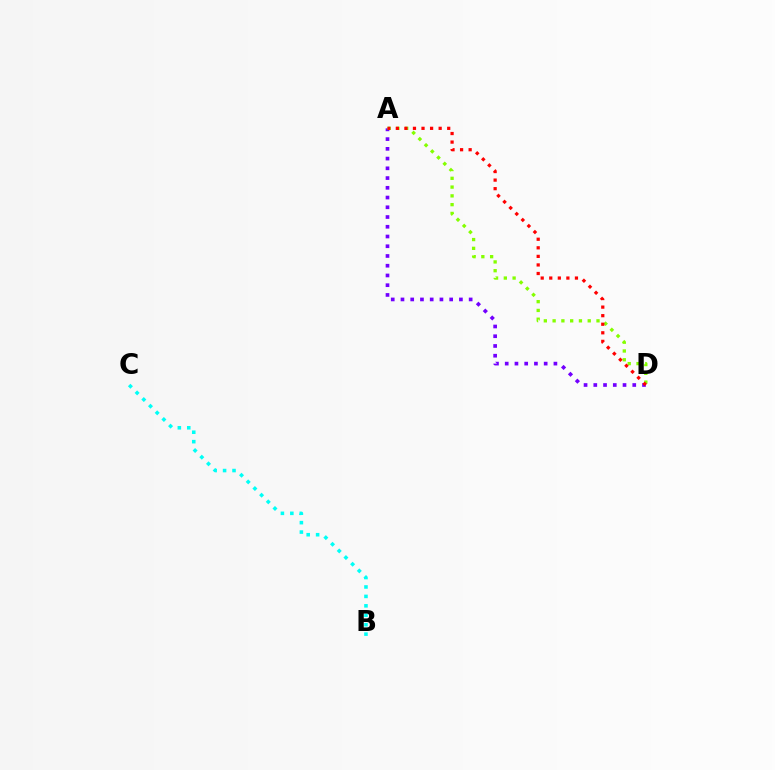{('A', 'D'): [{'color': '#7200ff', 'line_style': 'dotted', 'thickness': 2.65}, {'color': '#84ff00', 'line_style': 'dotted', 'thickness': 2.38}, {'color': '#ff0000', 'line_style': 'dotted', 'thickness': 2.33}], ('B', 'C'): [{'color': '#00fff6', 'line_style': 'dotted', 'thickness': 2.56}]}